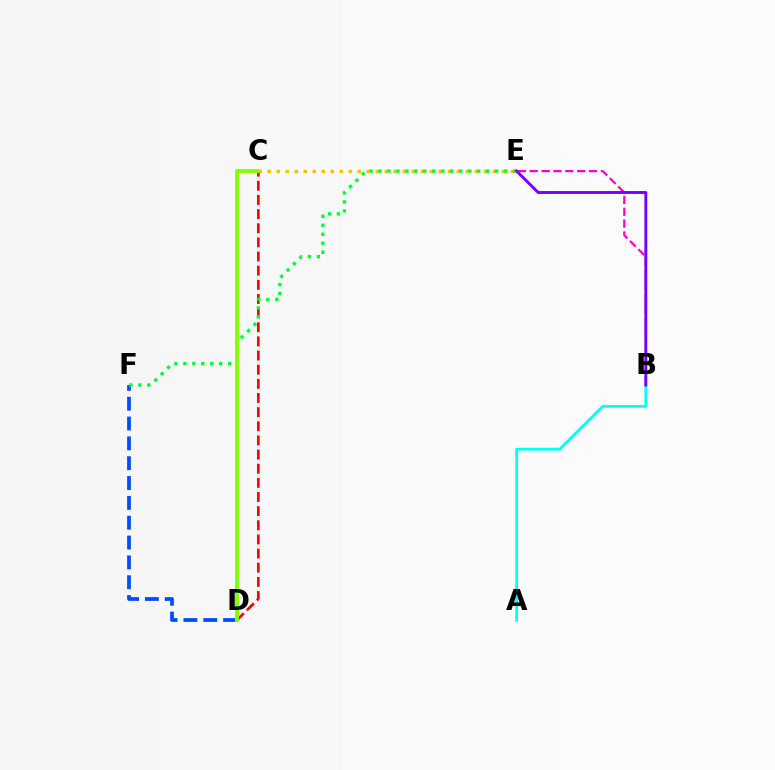{('D', 'F'): [{'color': '#004bff', 'line_style': 'dashed', 'thickness': 2.69}], ('C', 'E'): [{'color': '#ffbd00', 'line_style': 'dotted', 'thickness': 2.45}], ('C', 'D'): [{'color': '#ff0000', 'line_style': 'dashed', 'thickness': 1.92}, {'color': '#84ff00', 'line_style': 'solid', 'thickness': 2.76}], ('B', 'E'): [{'color': '#ff00cf', 'line_style': 'dashed', 'thickness': 1.61}, {'color': '#7200ff', 'line_style': 'solid', 'thickness': 2.08}], ('E', 'F'): [{'color': '#00ff39', 'line_style': 'dotted', 'thickness': 2.44}], ('A', 'B'): [{'color': '#00fff6', 'line_style': 'solid', 'thickness': 2.02}]}